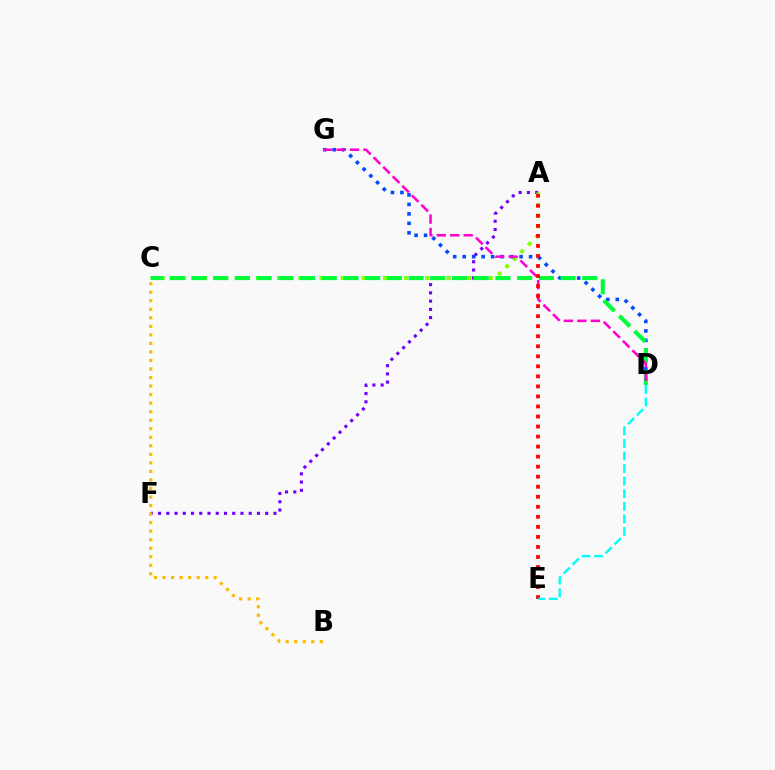{('A', 'F'): [{'color': '#7200ff', 'line_style': 'dotted', 'thickness': 2.24}], ('A', 'C'): [{'color': '#84ff00', 'line_style': 'dotted', 'thickness': 2.88}], ('D', 'G'): [{'color': '#004bff', 'line_style': 'dotted', 'thickness': 2.58}, {'color': '#ff00cf', 'line_style': 'dashed', 'thickness': 1.83}], ('C', 'D'): [{'color': '#00ff39', 'line_style': 'dashed', 'thickness': 2.95}], ('A', 'E'): [{'color': '#ff0000', 'line_style': 'dotted', 'thickness': 2.73}], ('D', 'E'): [{'color': '#00fff6', 'line_style': 'dashed', 'thickness': 1.71}], ('B', 'C'): [{'color': '#ffbd00', 'line_style': 'dotted', 'thickness': 2.32}]}